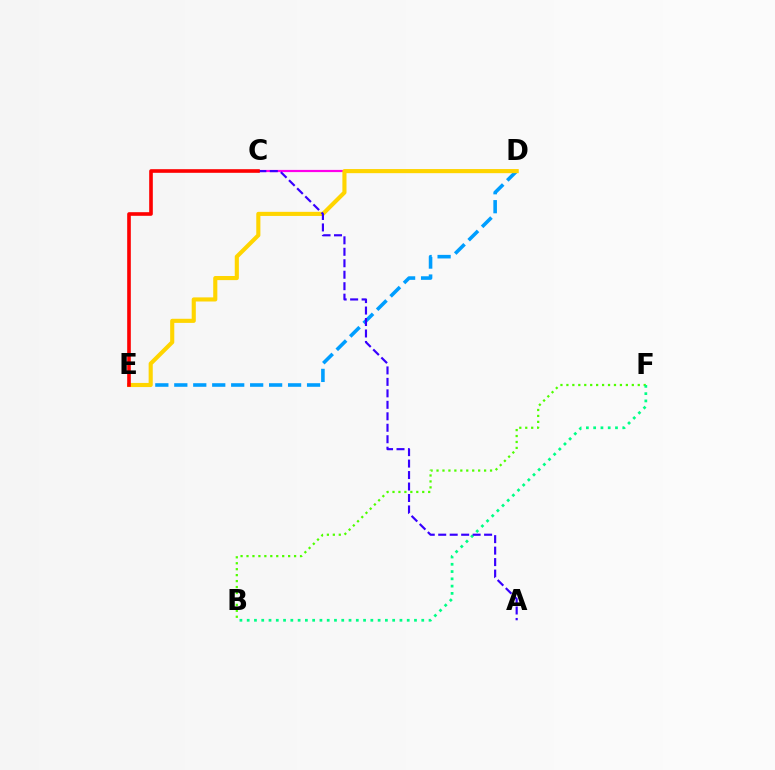{('C', 'D'): [{'color': '#ff00ed', 'line_style': 'solid', 'thickness': 1.58}], ('B', 'F'): [{'color': '#4fff00', 'line_style': 'dotted', 'thickness': 1.62}, {'color': '#00ff86', 'line_style': 'dotted', 'thickness': 1.98}], ('D', 'E'): [{'color': '#009eff', 'line_style': 'dashed', 'thickness': 2.58}, {'color': '#ffd500', 'line_style': 'solid', 'thickness': 2.96}], ('A', 'C'): [{'color': '#3700ff', 'line_style': 'dashed', 'thickness': 1.56}], ('C', 'E'): [{'color': '#ff0000', 'line_style': 'solid', 'thickness': 2.61}]}